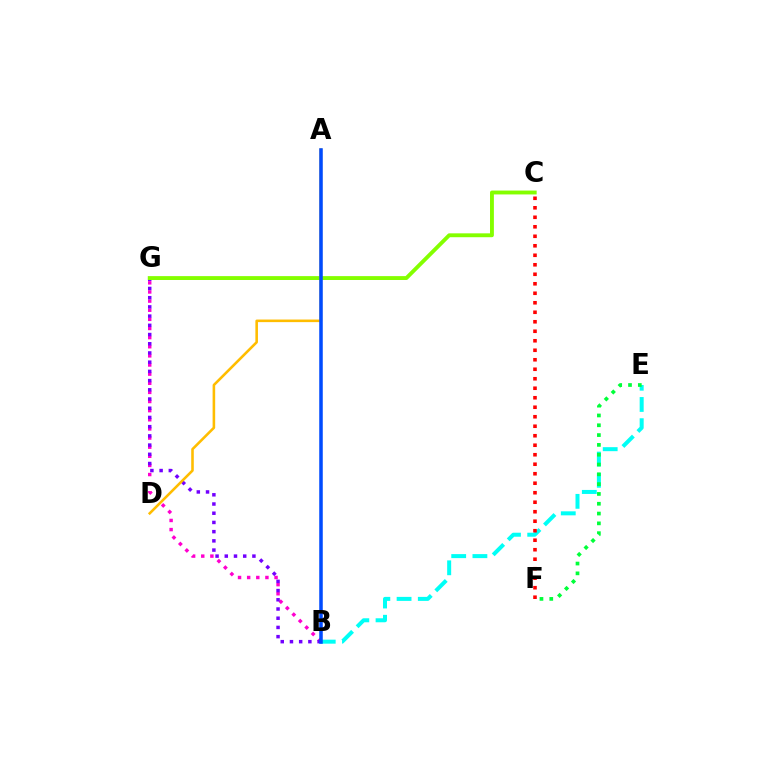{('B', 'G'): [{'color': '#ff00cf', 'line_style': 'dotted', 'thickness': 2.48}, {'color': '#7200ff', 'line_style': 'dotted', 'thickness': 2.5}], ('B', 'E'): [{'color': '#00fff6', 'line_style': 'dashed', 'thickness': 2.88}], ('C', 'G'): [{'color': '#84ff00', 'line_style': 'solid', 'thickness': 2.79}], ('E', 'F'): [{'color': '#00ff39', 'line_style': 'dotted', 'thickness': 2.67}], ('A', 'D'): [{'color': '#ffbd00', 'line_style': 'solid', 'thickness': 1.86}], ('A', 'B'): [{'color': '#004bff', 'line_style': 'solid', 'thickness': 2.54}], ('C', 'F'): [{'color': '#ff0000', 'line_style': 'dotted', 'thickness': 2.58}]}